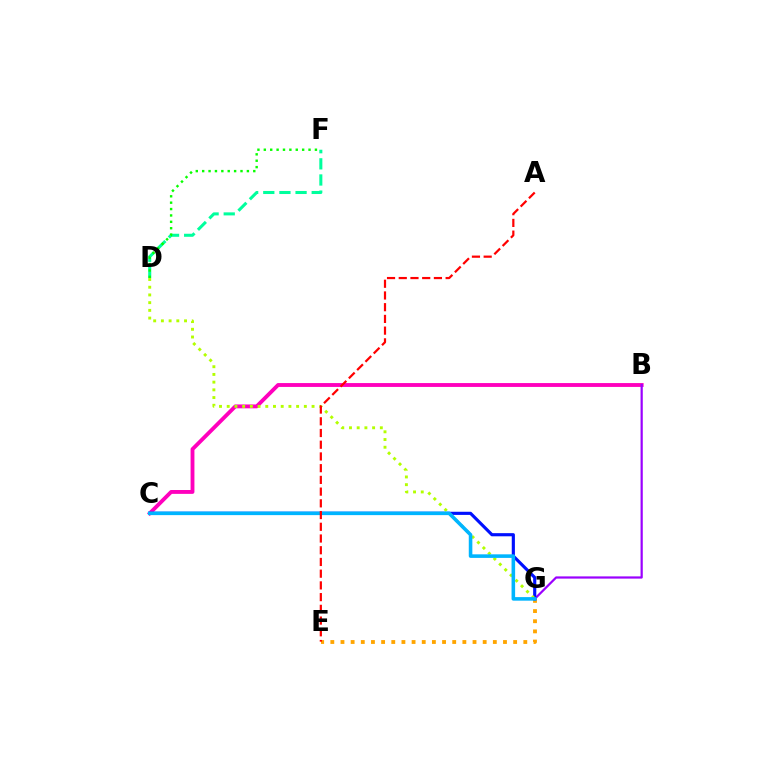{('B', 'C'): [{'color': '#ff00bd', 'line_style': 'solid', 'thickness': 2.78}], ('D', 'F'): [{'color': '#00ff9d', 'line_style': 'dashed', 'thickness': 2.19}, {'color': '#08ff00', 'line_style': 'dotted', 'thickness': 1.74}], ('E', 'G'): [{'color': '#ffa500', 'line_style': 'dotted', 'thickness': 2.76}], ('B', 'G'): [{'color': '#9b00ff', 'line_style': 'solid', 'thickness': 1.6}], ('C', 'G'): [{'color': '#0010ff', 'line_style': 'solid', 'thickness': 2.27}, {'color': '#00b5ff', 'line_style': 'solid', 'thickness': 2.57}], ('D', 'G'): [{'color': '#b3ff00', 'line_style': 'dotted', 'thickness': 2.1}], ('A', 'E'): [{'color': '#ff0000', 'line_style': 'dashed', 'thickness': 1.59}]}